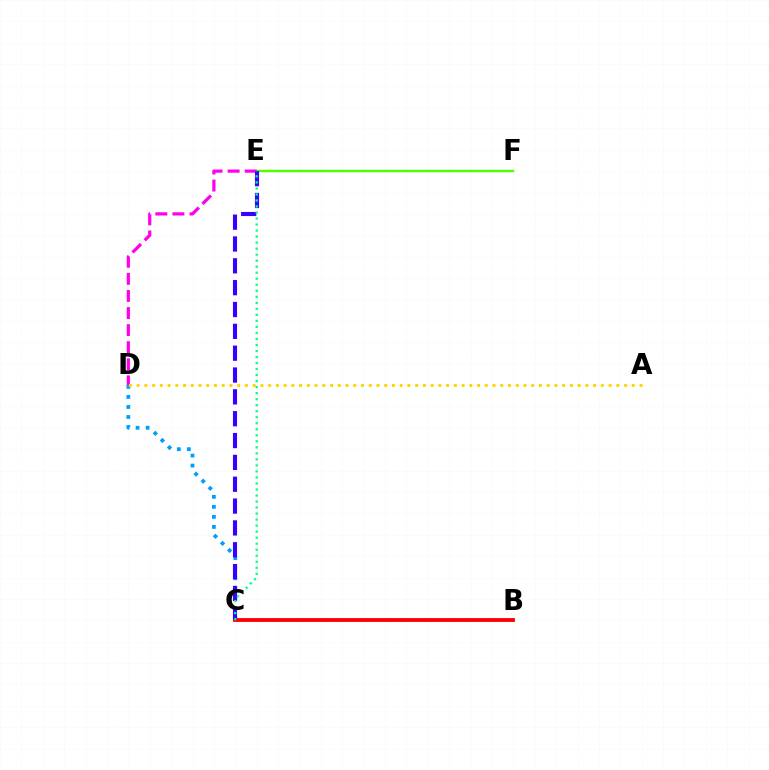{('C', 'D'): [{'color': '#009eff', 'line_style': 'dotted', 'thickness': 2.72}], ('E', 'F'): [{'color': '#4fff00', 'line_style': 'solid', 'thickness': 1.75}], ('D', 'E'): [{'color': '#ff00ed', 'line_style': 'dashed', 'thickness': 2.32}], ('B', 'C'): [{'color': '#ff0000', 'line_style': 'solid', 'thickness': 2.77}], ('C', 'E'): [{'color': '#3700ff', 'line_style': 'dashed', 'thickness': 2.97}, {'color': '#00ff86', 'line_style': 'dotted', 'thickness': 1.64}], ('A', 'D'): [{'color': '#ffd500', 'line_style': 'dotted', 'thickness': 2.1}]}